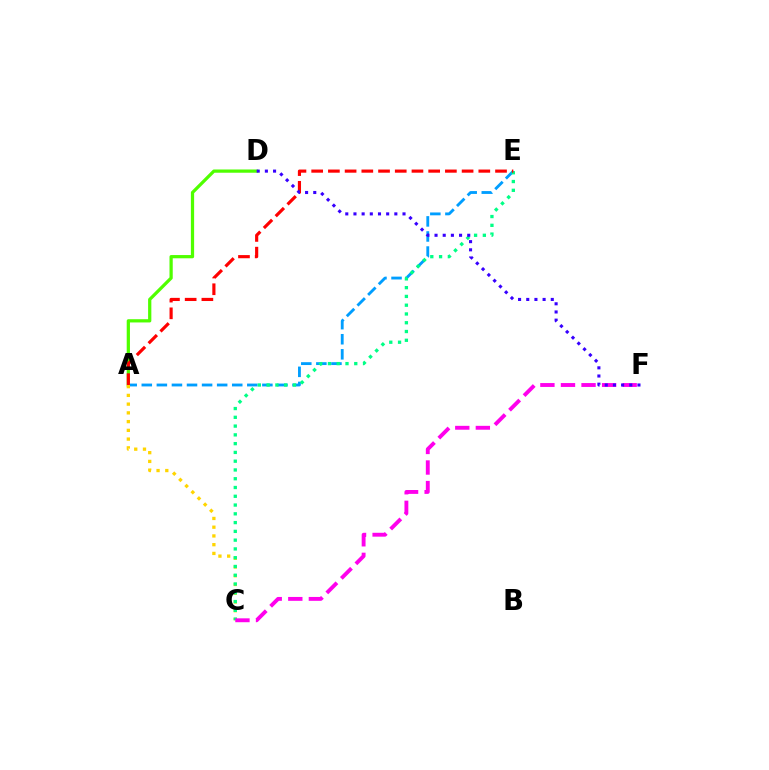{('A', 'E'): [{'color': '#009eff', 'line_style': 'dashed', 'thickness': 2.05}, {'color': '#ff0000', 'line_style': 'dashed', 'thickness': 2.27}], ('A', 'D'): [{'color': '#4fff00', 'line_style': 'solid', 'thickness': 2.33}], ('A', 'C'): [{'color': '#ffd500', 'line_style': 'dotted', 'thickness': 2.37}], ('C', 'E'): [{'color': '#00ff86', 'line_style': 'dotted', 'thickness': 2.38}], ('C', 'F'): [{'color': '#ff00ed', 'line_style': 'dashed', 'thickness': 2.79}], ('D', 'F'): [{'color': '#3700ff', 'line_style': 'dotted', 'thickness': 2.22}]}